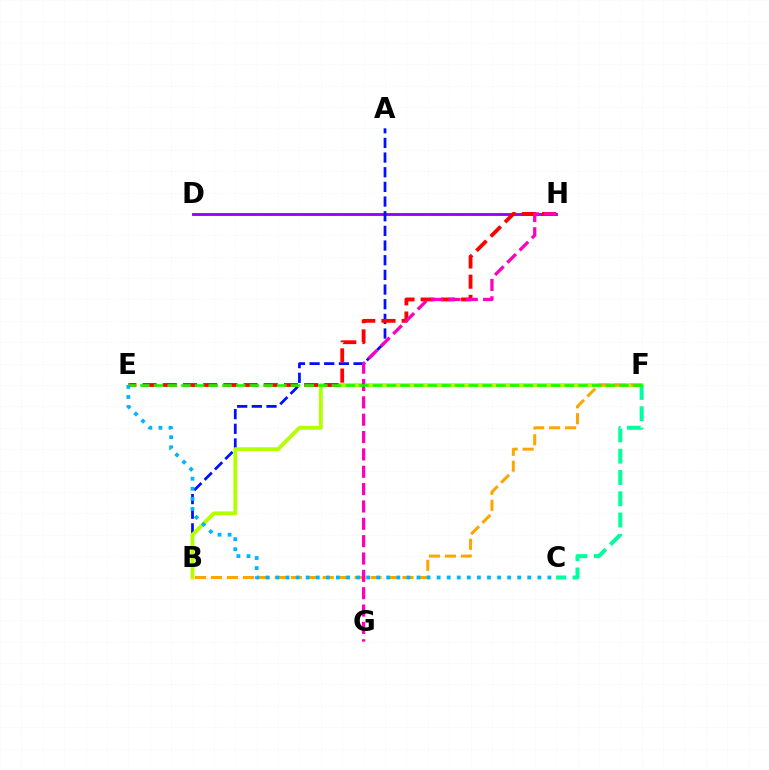{('D', 'H'): [{'color': '#9b00ff', 'line_style': 'solid', 'thickness': 2.07}], ('A', 'B'): [{'color': '#0010ff', 'line_style': 'dashed', 'thickness': 1.99}], ('B', 'F'): [{'color': '#b3ff00', 'line_style': 'solid', 'thickness': 2.77}, {'color': '#ffa500', 'line_style': 'dashed', 'thickness': 2.17}], ('E', 'H'): [{'color': '#ff0000', 'line_style': 'dashed', 'thickness': 2.74}], ('G', 'H'): [{'color': '#ff00bd', 'line_style': 'dashed', 'thickness': 2.36}], ('C', 'F'): [{'color': '#00ff9d', 'line_style': 'dashed', 'thickness': 2.89}], ('E', 'F'): [{'color': '#08ff00', 'line_style': 'dashed', 'thickness': 1.86}], ('C', 'E'): [{'color': '#00b5ff', 'line_style': 'dotted', 'thickness': 2.74}]}